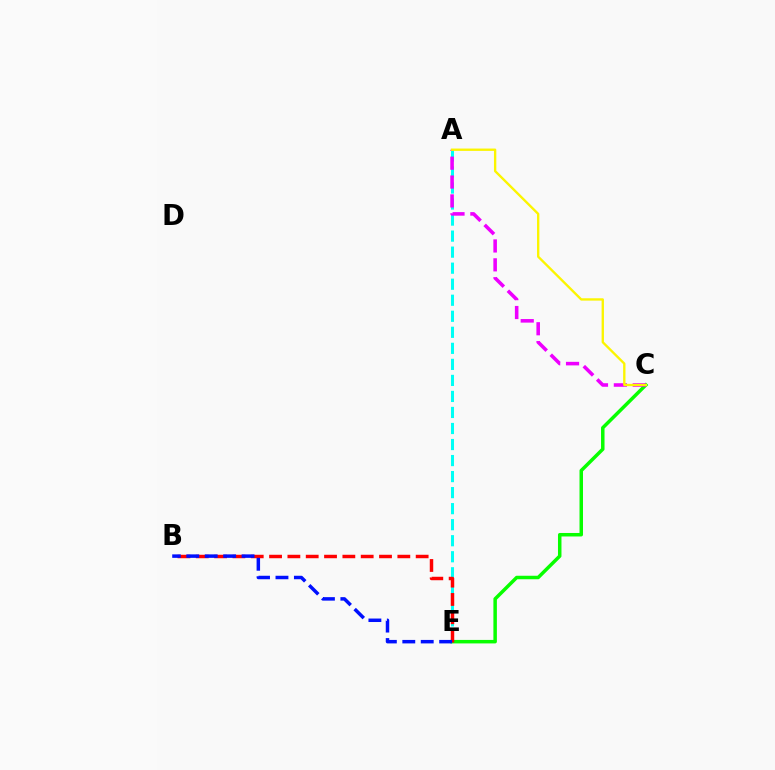{('A', 'E'): [{'color': '#00fff6', 'line_style': 'dashed', 'thickness': 2.18}], ('C', 'E'): [{'color': '#08ff00', 'line_style': 'solid', 'thickness': 2.51}], ('A', 'C'): [{'color': '#ee00ff', 'line_style': 'dashed', 'thickness': 2.56}, {'color': '#fcf500', 'line_style': 'solid', 'thickness': 1.69}], ('B', 'E'): [{'color': '#ff0000', 'line_style': 'dashed', 'thickness': 2.49}, {'color': '#0010ff', 'line_style': 'dashed', 'thickness': 2.5}]}